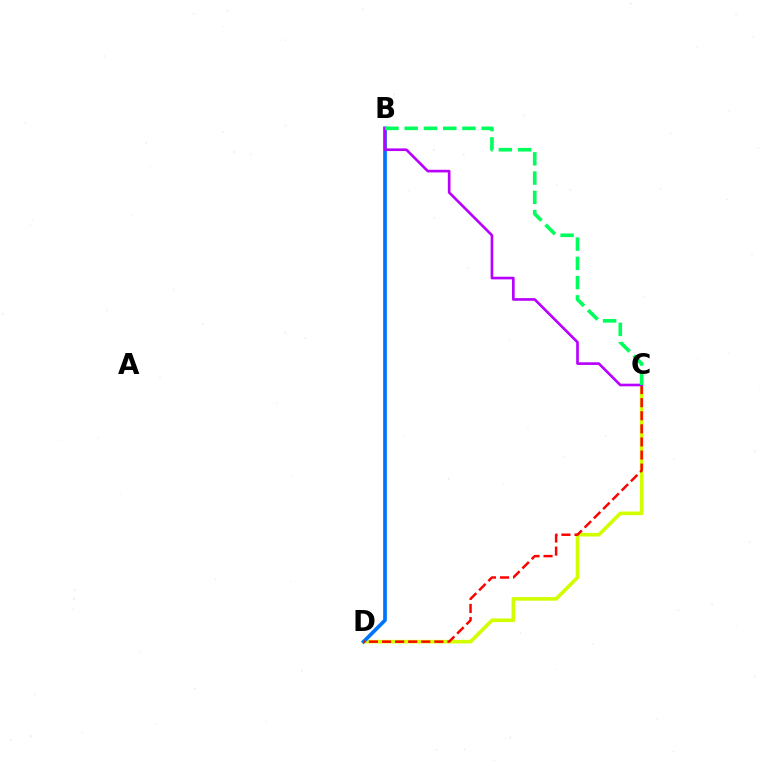{('C', 'D'): [{'color': '#d1ff00', 'line_style': 'solid', 'thickness': 2.59}, {'color': '#ff0000', 'line_style': 'dashed', 'thickness': 1.78}], ('B', 'D'): [{'color': '#0074ff', 'line_style': 'solid', 'thickness': 2.66}], ('B', 'C'): [{'color': '#b900ff', 'line_style': 'solid', 'thickness': 1.91}, {'color': '#00ff5c', 'line_style': 'dashed', 'thickness': 2.62}]}